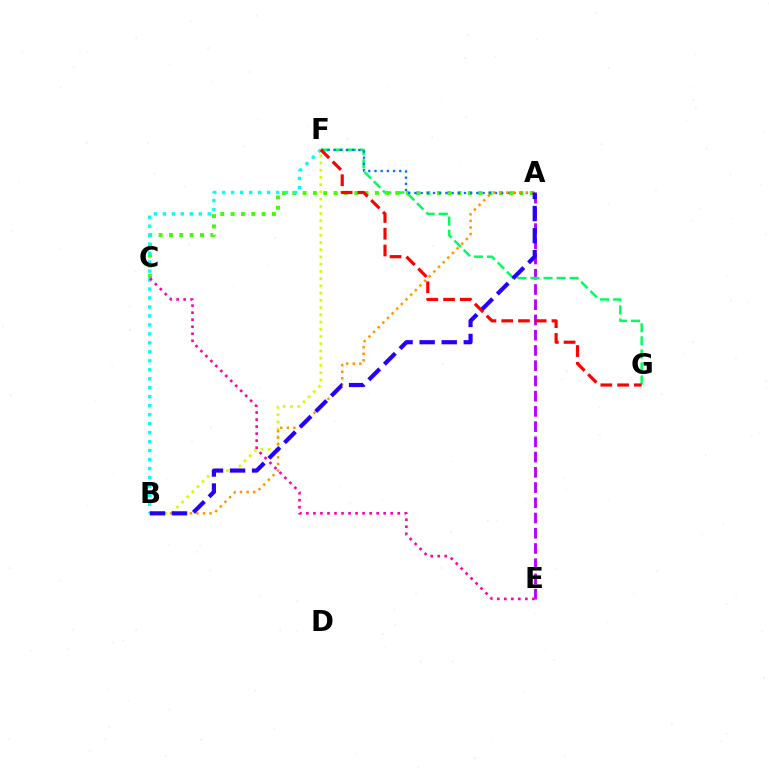{('B', 'F'): [{'color': '#d1ff00', 'line_style': 'dotted', 'thickness': 1.96}, {'color': '#00fff6', 'line_style': 'dotted', 'thickness': 2.44}], ('A', 'E'): [{'color': '#b900ff', 'line_style': 'dashed', 'thickness': 2.07}], ('F', 'G'): [{'color': '#00ff5c', 'line_style': 'dashed', 'thickness': 1.78}, {'color': '#ff0000', 'line_style': 'dashed', 'thickness': 2.28}], ('A', 'C'): [{'color': '#3dff00', 'line_style': 'dotted', 'thickness': 2.81}], ('A', 'F'): [{'color': '#0074ff', 'line_style': 'dotted', 'thickness': 1.68}], ('C', 'E'): [{'color': '#ff00ac', 'line_style': 'dotted', 'thickness': 1.91}], ('A', 'B'): [{'color': '#ff9400', 'line_style': 'dotted', 'thickness': 1.78}, {'color': '#2500ff', 'line_style': 'dashed', 'thickness': 3.0}]}